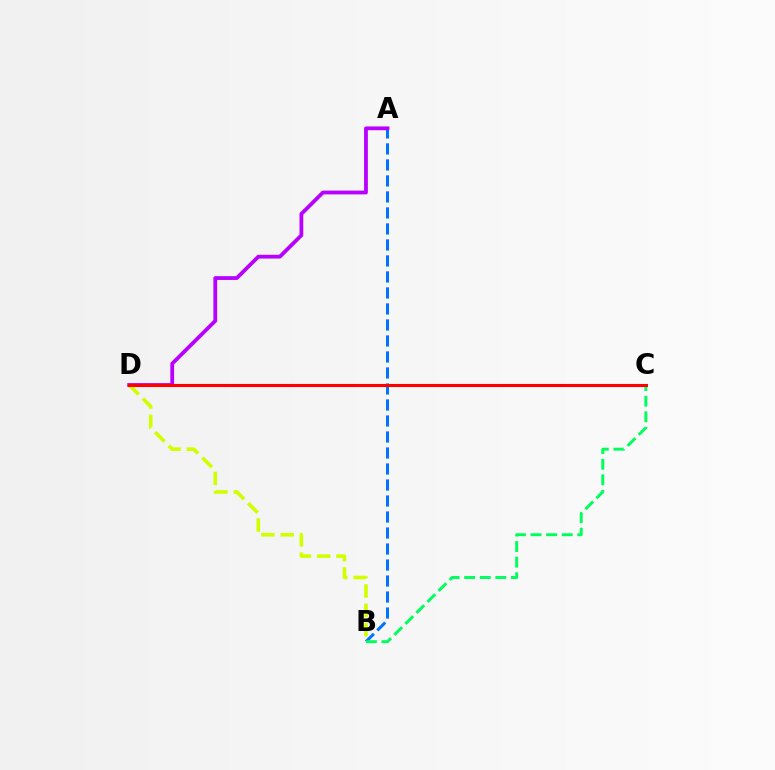{('A', 'B'): [{'color': '#0074ff', 'line_style': 'dashed', 'thickness': 2.17}], ('A', 'D'): [{'color': '#b900ff', 'line_style': 'solid', 'thickness': 2.73}], ('B', 'D'): [{'color': '#d1ff00', 'line_style': 'dashed', 'thickness': 2.62}], ('B', 'C'): [{'color': '#00ff5c', 'line_style': 'dashed', 'thickness': 2.12}], ('C', 'D'): [{'color': '#ff0000', 'line_style': 'solid', 'thickness': 2.23}]}